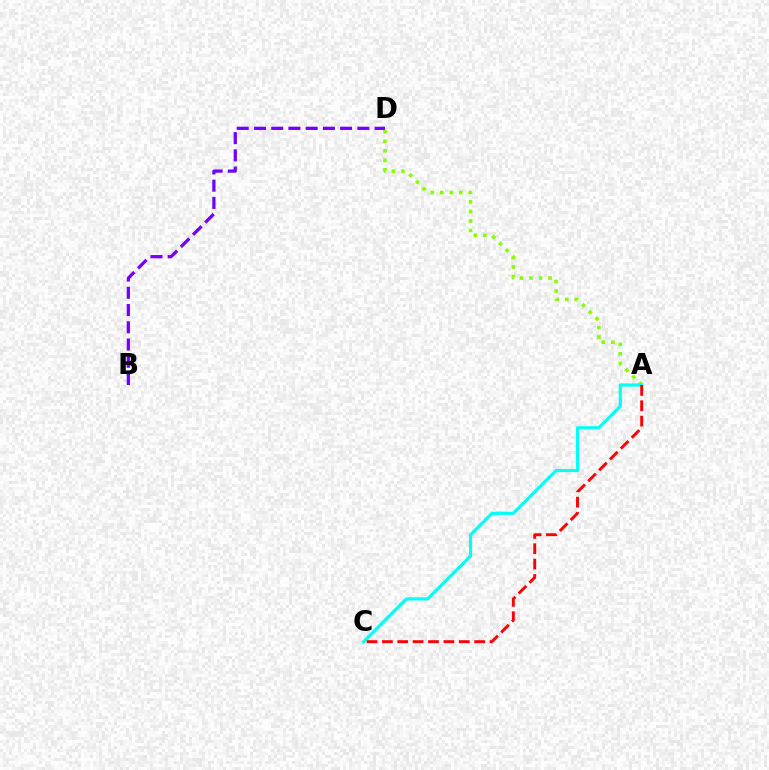{('A', 'D'): [{'color': '#84ff00', 'line_style': 'dotted', 'thickness': 2.59}], ('A', 'C'): [{'color': '#00fff6', 'line_style': 'solid', 'thickness': 2.26}, {'color': '#ff0000', 'line_style': 'dashed', 'thickness': 2.09}], ('B', 'D'): [{'color': '#7200ff', 'line_style': 'dashed', 'thickness': 2.34}]}